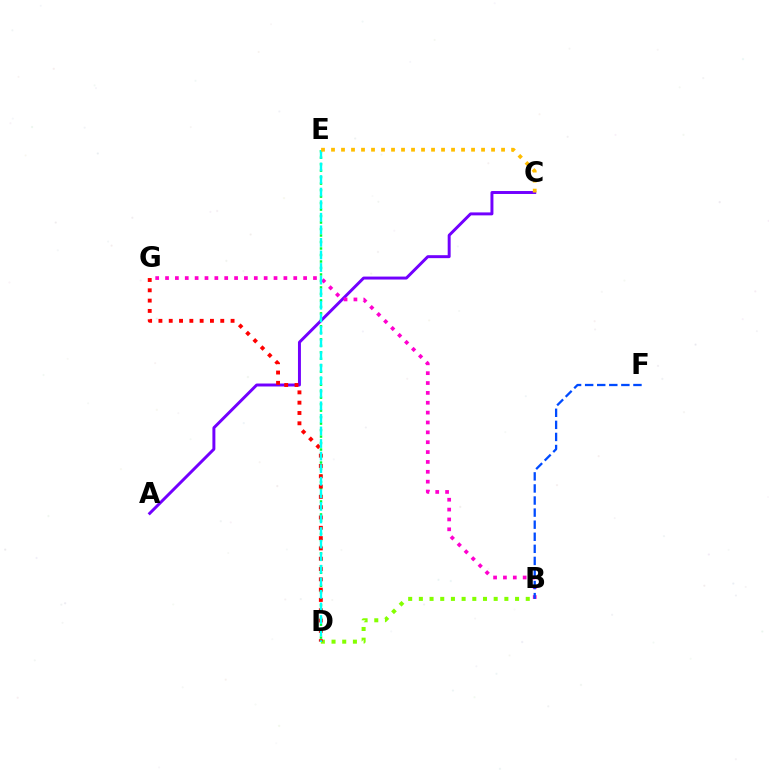{('B', 'D'): [{'color': '#84ff00', 'line_style': 'dotted', 'thickness': 2.9}], ('D', 'E'): [{'color': '#00ff39', 'line_style': 'dotted', 'thickness': 1.76}, {'color': '#00fff6', 'line_style': 'dashed', 'thickness': 1.71}], ('A', 'C'): [{'color': '#7200ff', 'line_style': 'solid', 'thickness': 2.13}], ('B', 'G'): [{'color': '#ff00cf', 'line_style': 'dotted', 'thickness': 2.68}], ('D', 'G'): [{'color': '#ff0000', 'line_style': 'dotted', 'thickness': 2.8}], ('B', 'F'): [{'color': '#004bff', 'line_style': 'dashed', 'thickness': 1.64}], ('C', 'E'): [{'color': '#ffbd00', 'line_style': 'dotted', 'thickness': 2.72}]}